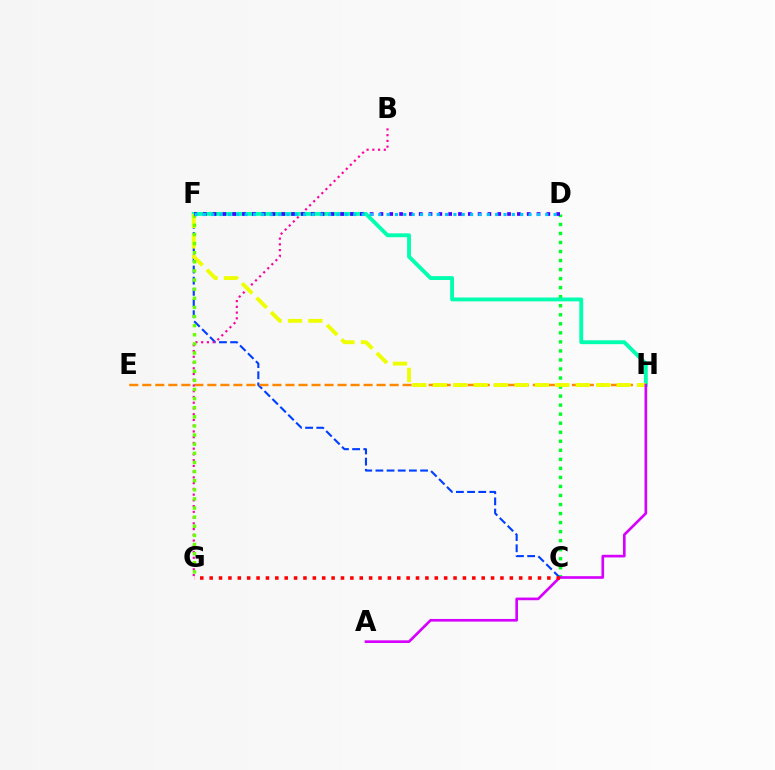{('C', 'D'): [{'color': '#00ff27', 'line_style': 'dotted', 'thickness': 2.45}], ('C', 'F'): [{'color': '#003fff', 'line_style': 'dashed', 'thickness': 1.52}], ('E', 'H'): [{'color': '#ff8800', 'line_style': 'dashed', 'thickness': 1.77}], ('F', 'H'): [{'color': '#00ffaf', 'line_style': 'solid', 'thickness': 2.78}, {'color': '#eeff00', 'line_style': 'dashed', 'thickness': 2.77}], ('B', 'G'): [{'color': '#ff00a0', 'line_style': 'dotted', 'thickness': 1.56}], ('A', 'H'): [{'color': '#d600ff', 'line_style': 'solid', 'thickness': 1.91}], ('F', 'G'): [{'color': '#66ff00', 'line_style': 'dotted', 'thickness': 2.48}], ('C', 'G'): [{'color': '#ff0000', 'line_style': 'dotted', 'thickness': 2.55}], ('D', 'F'): [{'color': '#4f00ff', 'line_style': 'dotted', 'thickness': 2.67}, {'color': '#00c7ff', 'line_style': 'dotted', 'thickness': 2.27}]}